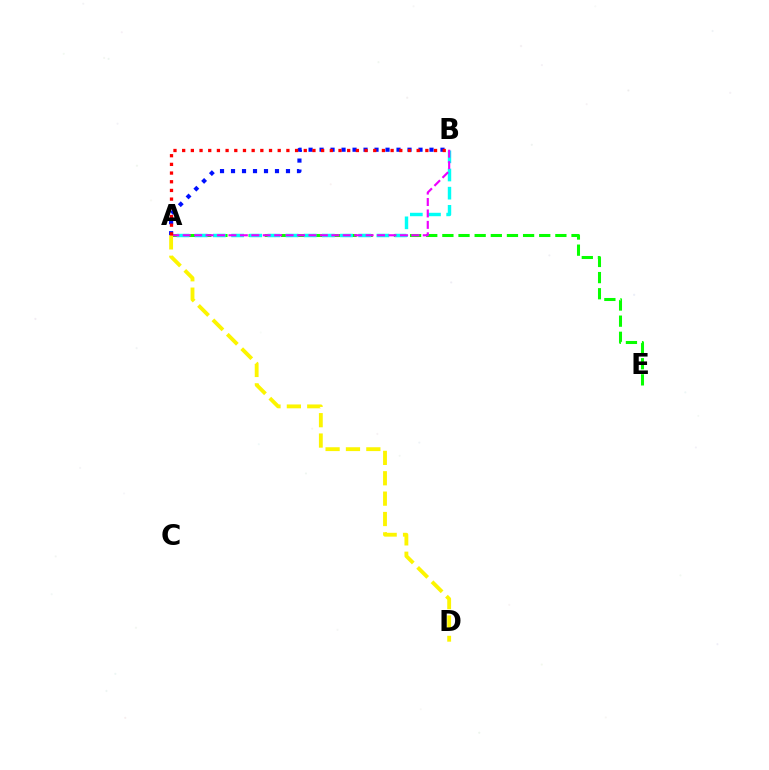{('A', 'B'): [{'color': '#0010ff', 'line_style': 'dotted', 'thickness': 2.99}, {'color': '#00fff6', 'line_style': 'dashed', 'thickness': 2.47}, {'color': '#ee00ff', 'line_style': 'dashed', 'thickness': 1.55}, {'color': '#ff0000', 'line_style': 'dotted', 'thickness': 2.36}], ('A', 'E'): [{'color': '#08ff00', 'line_style': 'dashed', 'thickness': 2.19}], ('A', 'D'): [{'color': '#fcf500', 'line_style': 'dashed', 'thickness': 2.77}]}